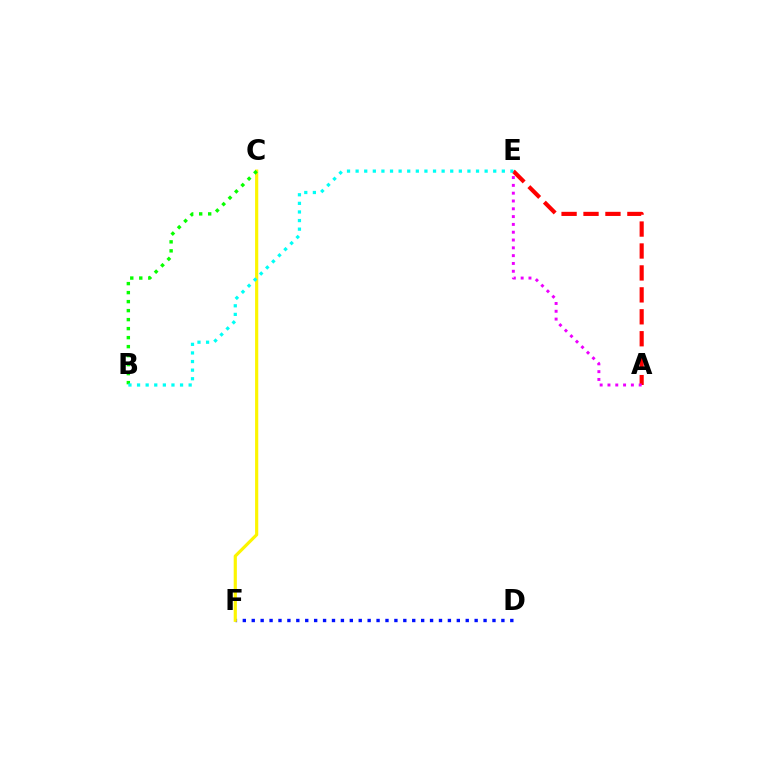{('D', 'F'): [{'color': '#0010ff', 'line_style': 'dotted', 'thickness': 2.42}], ('C', 'F'): [{'color': '#fcf500', 'line_style': 'solid', 'thickness': 2.28}], ('B', 'C'): [{'color': '#08ff00', 'line_style': 'dotted', 'thickness': 2.45}], ('A', 'E'): [{'color': '#ff0000', 'line_style': 'dashed', 'thickness': 2.98}, {'color': '#ee00ff', 'line_style': 'dotted', 'thickness': 2.12}], ('B', 'E'): [{'color': '#00fff6', 'line_style': 'dotted', 'thickness': 2.34}]}